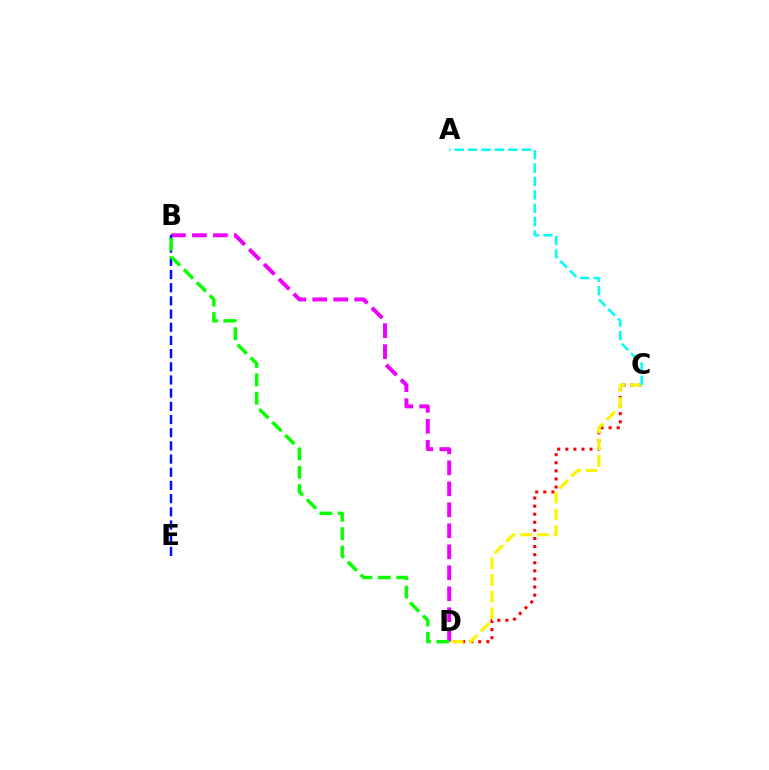{('C', 'D'): [{'color': '#ff0000', 'line_style': 'dotted', 'thickness': 2.2}, {'color': '#fcf500', 'line_style': 'dashed', 'thickness': 2.27}], ('B', 'D'): [{'color': '#ee00ff', 'line_style': 'dashed', 'thickness': 2.85}, {'color': '#08ff00', 'line_style': 'dashed', 'thickness': 2.49}], ('B', 'E'): [{'color': '#0010ff', 'line_style': 'dashed', 'thickness': 1.79}], ('A', 'C'): [{'color': '#00fff6', 'line_style': 'dashed', 'thickness': 1.82}]}